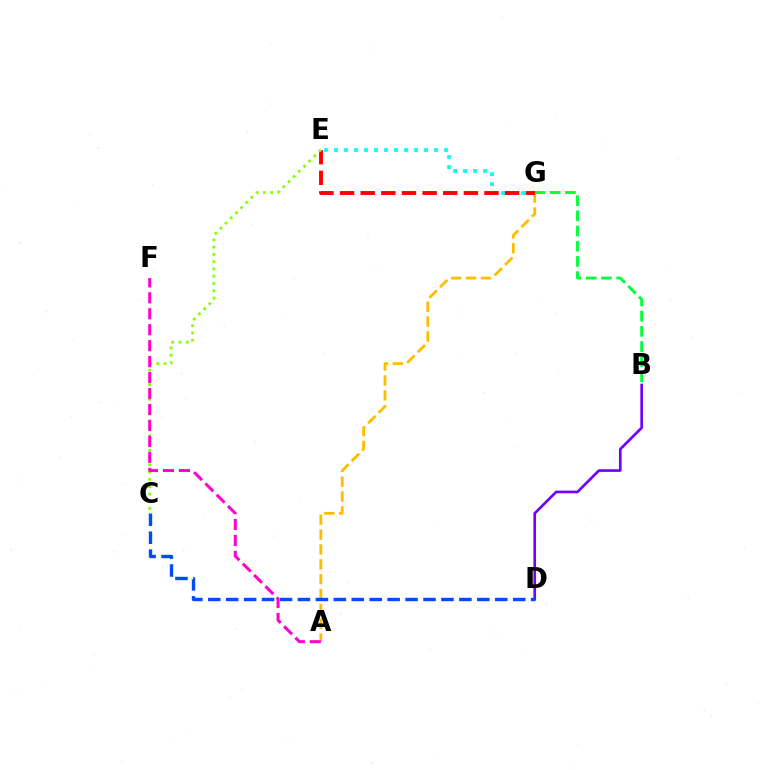{('B', 'D'): [{'color': '#7200ff', 'line_style': 'solid', 'thickness': 1.92}], ('A', 'G'): [{'color': '#ffbd00', 'line_style': 'dashed', 'thickness': 2.02}], ('C', 'D'): [{'color': '#004bff', 'line_style': 'dashed', 'thickness': 2.44}], ('E', 'G'): [{'color': '#00fff6', 'line_style': 'dotted', 'thickness': 2.72}, {'color': '#ff0000', 'line_style': 'dashed', 'thickness': 2.8}], ('B', 'G'): [{'color': '#00ff39', 'line_style': 'dashed', 'thickness': 2.06}], ('C', 'E'): [{'color': '#84ff00', 'line_style': 'dotted', 'thickness': 1.98}], ('A', 'F'): [{'color': '#ff00cf', 'line_style': 'dashed', 'thickness': 2.17}]}